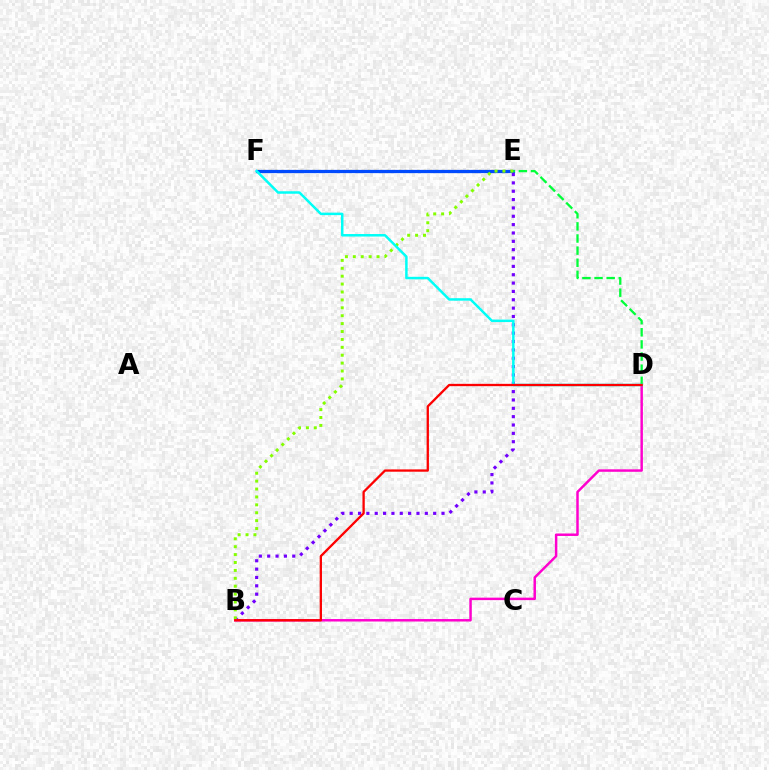{('B', 'E'): [{'color': '#7200ff', 'line_style': 'dotted', 'thickness': 2.27}, {'color': '#84ff00', 'line_style': 'dotted', 'thickness': 2.15}], ('B', 'D'): [{'color': '#ff00cf', 'line_style': 'solid', 'thickness': 1.78}, {'color': '#ff0000', 'line_style': 'solid', 'thickness': 1.66}], ('E', 'F'): [{'color': '#ffbd00', 'line_style': 'dotted', 'thickness': 1.67}, {'color': '#004bff', 'line_style': 'solid', 'thickness': 2.34}], ('D', 'E'): [{'color': '#00ff39', 'line_style': 'dashed', 'thickness': 1.65}], ('D', 'F'): [{'color': '#00fff6', 'line_style': 'solid', 'thickness': 1.79}]}